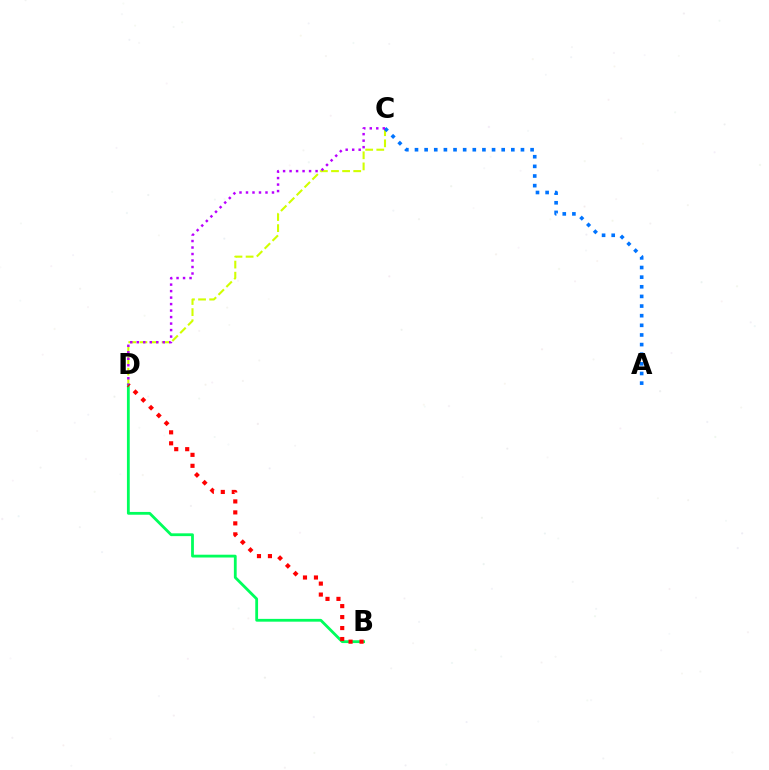{('C', 'D'): [{'color': '#d1ff00', 'line_style': 'dashed', 'thickness': 1.51}, {'color': '#b900ff', 'line_style': 'dotted', 'thickness': 1.77}], ('A', 'C'): [{'color': '#0074ff', 'line_style': 'dotted', 'thickness': 2.62}], ('B', 'D'): [{'color': '#00ff5c', 'line_style': 'solid', 'thickness': 2.02}, {'color': '#ff0000', 'line_style': 'dotted', 'thickness': 2.98}]}